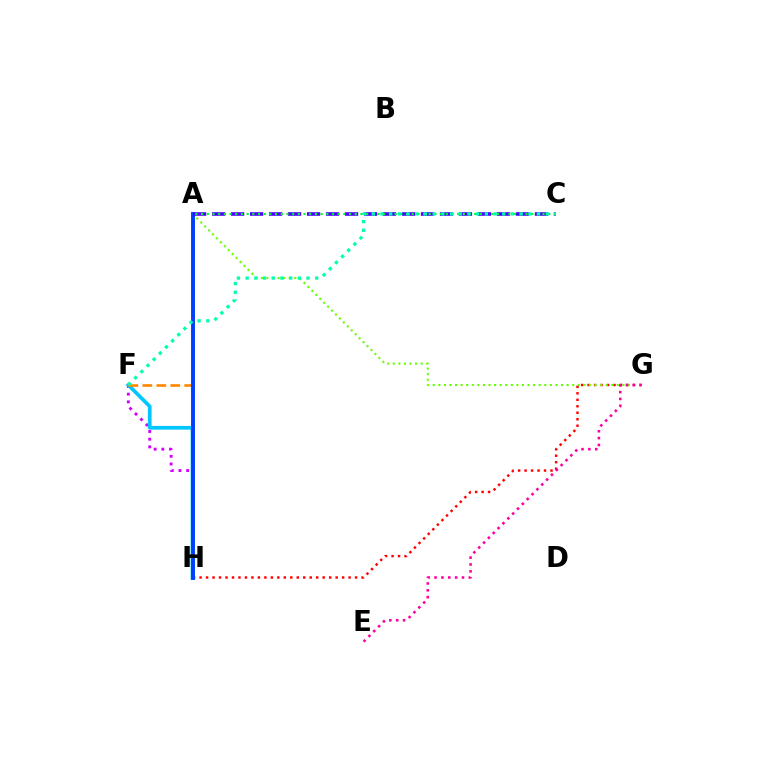{('G', 'H'): [{'color': '#ff0000', 'line_style': 'dotted', 'thickness': 1.76}], ('F', 'H'): [{'color': '#d600ff', 'line_style': 'dotted', 'thickness': 2.09}, {'color': '#00c7ff', 'line_style': 'solid', 'thickness': 2.68}], ('A', 'H'): [{'color': '#eeff00', 'line_style': 'dashed', 'thickness': 1.75}, {'color': '#003fff', 'line_style': 'solid', 'thickness': 2.81}], ('A', 'G'): [{'color': '#66ff00', 'line_style': 'dotted', 'thickness': 1.52}], ('A', 'F'): [{'color': '#ff8800', 'line_style': 'dashed', 'thickness': 1.9}], ('E', 'G'): [{'color': '#ff00a0', 'line_style': 'dotted', 'thickness': 1.86}], ('A', 'C'): [{'color': '#4f00ff', 'line_style': 'dashed', 'thickness': 2.58}, {'color': '#00ff27', 'line_style': 'dotted', 'thickness': 1.55}], ('C', 'F'): [{'color': '#00ffaf', 'line_style': 'dotted', 'thickness': 2.36}]}